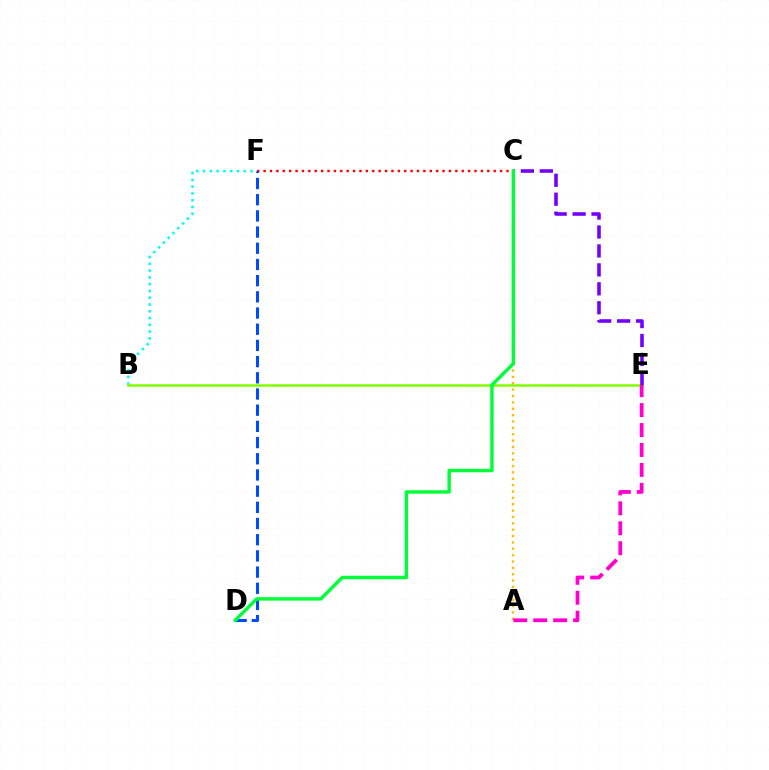{('B', 'F'): [{'color': '#00fff6', 'line_style': 'dotted', 'thickness': 1.84}], ('B', 'E'): [{'color': '#84ff00', 'line_style': 'solid', 'thickness': 1.83}], ('C', 'E'): [{'color': '#7200ff', 'line_style': 'dashed', 'thickness': 2.57}], ('A', 'C'): [{'color': '#ffbd00', 'line_style': 'dotted', 'thickness': 1.73}], ('C', 'F'): [{'color': '#ff0000', 'line_style': 'dotted', 'thickness': 1.74}], ('A', 'E'): [{'color': '#ff00cf', 'line_style': 'dashed', 'thickness': 2.71}], ('D', 'F'): [{'color': '#004bff', 'line_style': 'dashed', 'thickness': 2.2}], ('C', 'D'): [{'color': '#00ff39', 'line_style': 'solid', 'thickness': 2.46}]}